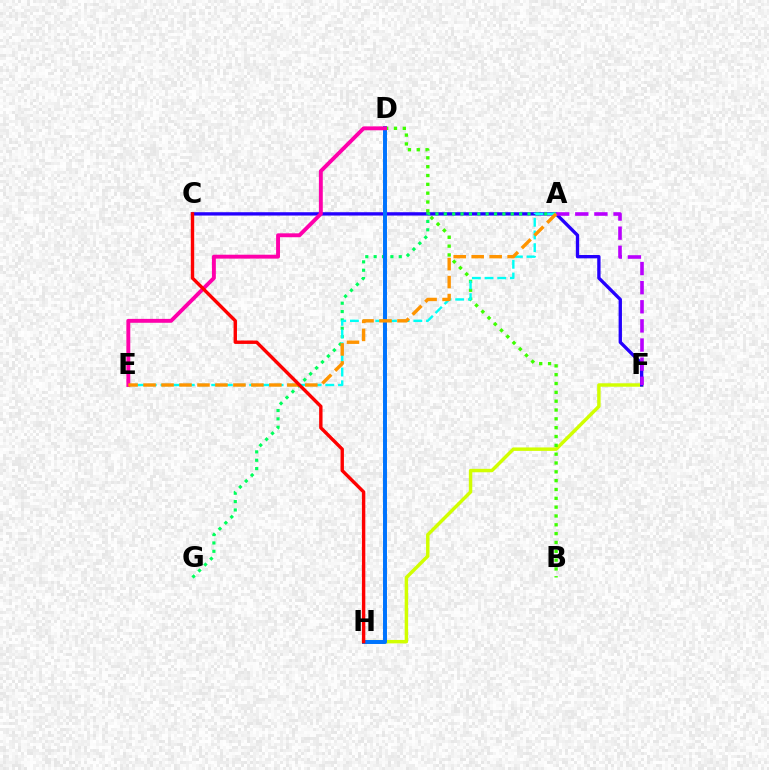{('F', 'H'): [{'color': '#d1ff00', 'line_style': 'solid', 'thickness': 2.48}], ('C', 'F'): [{'color': '#2500ff', 'line_style': 'solid', 'thickness': 2.4}], ('A', 'G'): [{'color': '#00ff5c', 'line_style': 'dotted', 'thickness': 2.27}], ('B', 'D'): [{'color': '#3dff00', 'line_style': 'dotted', 'thickness': 2.4}], ('A', 'F'): [{'color': '#b900ff', 'line_style': 'dashed', 'thickness': 2.6}], ('D', 'H'): [{'color': '#0074ff', 'line_style': 'solid', 'thickness': 2.86}], ('A', 'E'): [{'color': '#00fff6', 'line_style': 'dashed', 'thickness': 1.72}, {'color': '#ff9400', 'line_style': 'dashed', 'thickness': 2.44}], ('D', 'E'): [{'color': '#ff00ac', 'line_style': 'solid', 'thickness': 2.81}], ('C', 'H'): [{'color': '#ff0000', 'line_style': 'solid', 'thickness': 2.45}]}